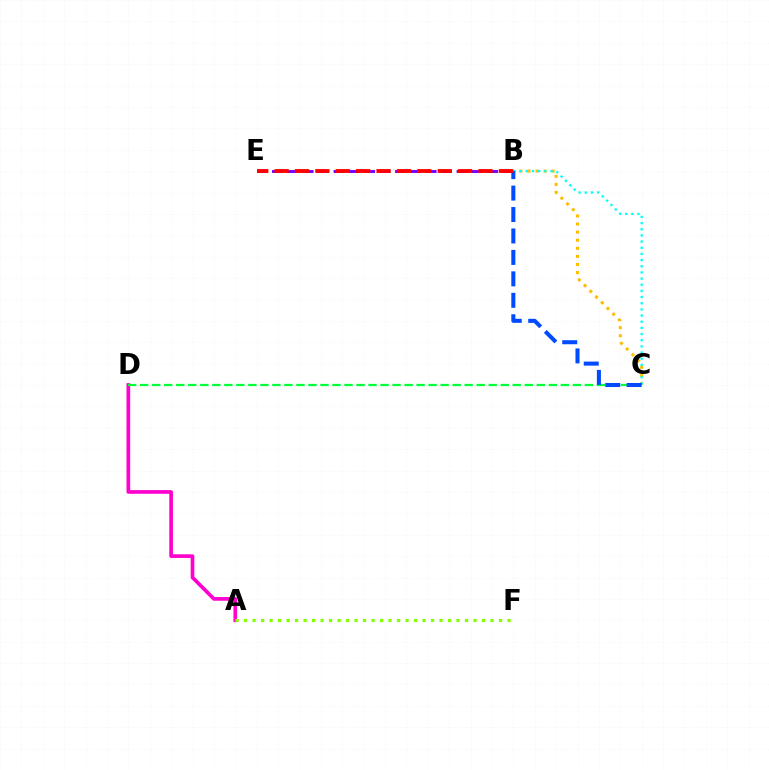{('A', 'D'): [{'color': '#ff00cf', 'line_style': 'solid', 'thickness': 2.65}], ('B', 'C'): [{'color': '#ffbd00', 'line_style': 'dotted', 'thickness': 2.2}, {'color': '#00fff6', 'line_style': 'dotted', 'thickness': 1.67}, {'color': '#004bff', 'line_style': 'dashed', 'thickness': 2.91}], ('C', 'D'): [{'color': '#00ff39', 'line_style': 'dashed', 'thickness': 1.63}], ('B', 'E'): [{'color': '#7200ff', 'line_style': 'dashed', 'thickness': 2.09}, {'color': '#ff0000', 'line_style': 'dashed', 'thickness': 2.77}], ('A', 'F'): [{'color': '#84ff00', 'line_style': 'dotted', 'thickness': 2.31}]}